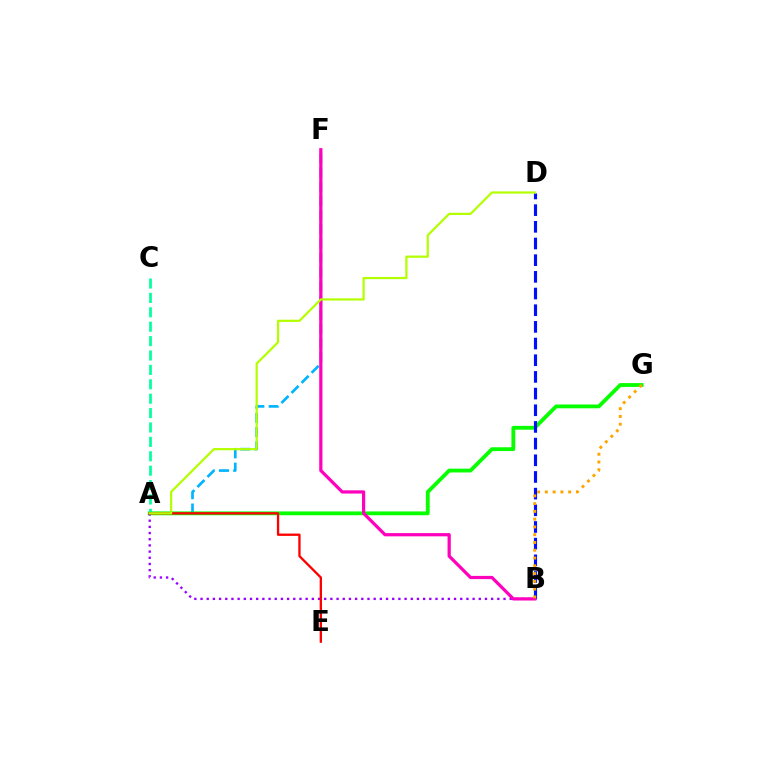{('A', 'F'): [{'color': '#00b5ff', 'line_style': 'dashed', 'thickness': 1.93}], ('A', 'G'): [{'color': '#08ff00', 'line_style': 'solid', 'thickness': 2.74}], ('A', 'C'): [{'color': '#00ff9d', 'line_style': 'dashed', 'thickness': 1.96}], ('A', 'B'): [{'color': '#9b00ff', 'line_style': 'dotted', 'thickness': 1.68}], ('B', 'D'): [{'color': '#0010ff', 'line_style': 'dashed', 'thickness': 2.27}], ('B', 'F'): [{'color': '#ff00bd', 'line_style': 'solid', 'thickness': 2.32}], ('B', 'G'): [{'color': '#ffa500', 'line_style': 'dotted', 'thickness': 2.11}], ('A', 'E'): [{'color': '#ff0000', 'line_style': 'solid', 'thickness': 1.67}], ('A', 'D'): [{'color': '#b3ff00', 'line_style': 'solid', 'thickness': 1.59}]}